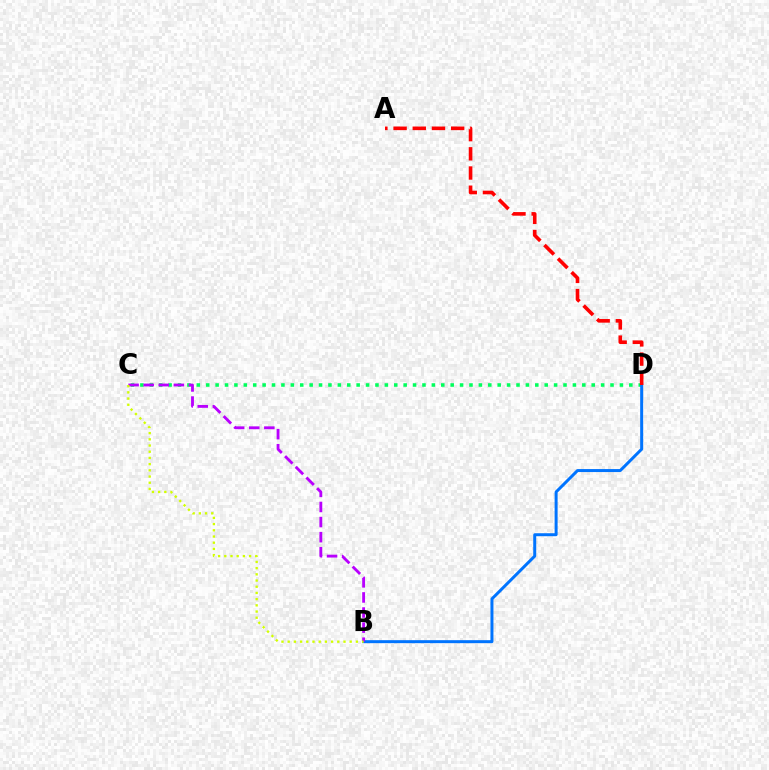{('C', 'D'): [{'color': '#00ff5c', 'line_style': 'dotted', 'thickness': 2.55}], ('B', 'D'): [{'color': '#0074ff', 'line_style': 'solid', 'thickness': 2.15}], ('B', 'C'): [{'color': '#b900ff', 'line_style': 'dashed', 'thickness': 2.05}, {'color': '#d1ff00', 'line_style': 'dotted', 'thickness': 1.68}], ('A', 'D'): [{'color': '#ff0000', 'line_style': 'dashed', 'thickness': 2.61}]}